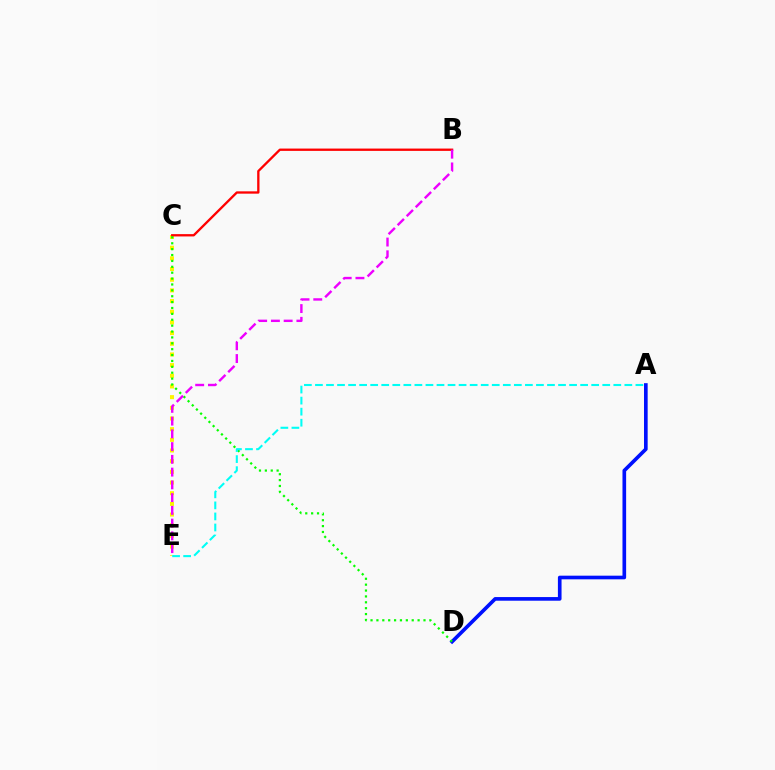{('A', 'D'): [{'color': '#0010ff', 'line_style': 'solid', 'thickness': 2.63}], ('C', 'E'): [{'color': '#fcf500', 'line_style': 'dotted', 'thickness': 2.9}], ('B', 'C'): [{'color': '#ff0000', 'line_style': 'solid', 'thickness': 1.67}], ('C', 'D'): [{'color': '#08ff00', 'line_style': 'dotted', 'thickness': 1.6}], ('A', 'E'): [{'color': '#00fff6', 'line_style': 'dashed', 'thickness': 1.5}], ('B', 'E'): [{'color': '#ee00ff', 'line_style': 'dashed', 'thickness': 1.73}]}